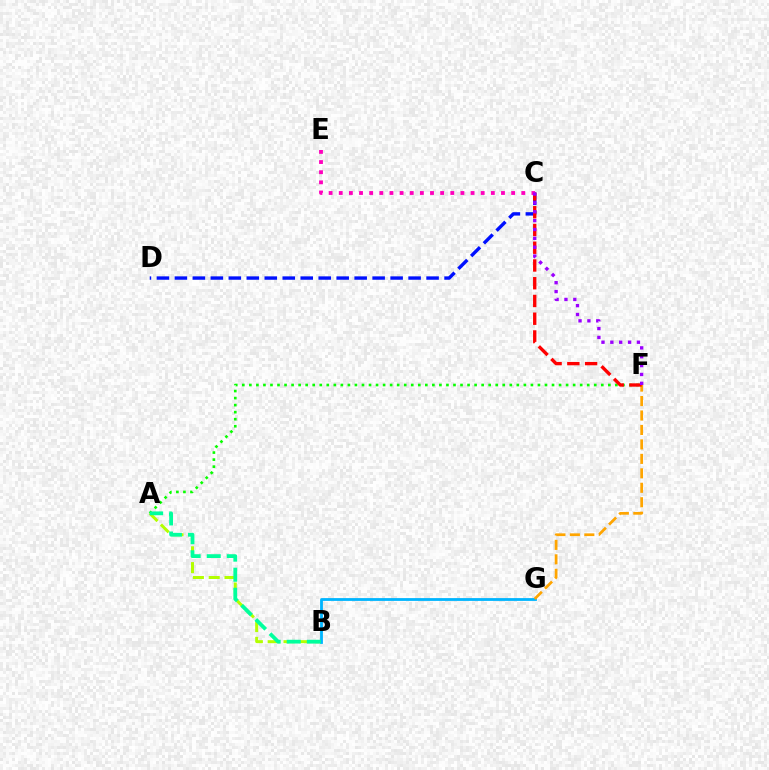{('A', 'B'): [{'color': '#b3ff00', 'line_style': 'dashed', 'thickness': 2.15}, {'color': '#00ff9d', 'line_style': 'dashed', 'thickness': 2.73}], ('A', 'F'): [{'color': '#08ff00', 'line_style': 'dotted', 'thickness': 1.91}], ('C', 'D'): [{'color': '#0010ff', 'line_style': 'dashed', 'thickness': 2.44}], ('B', 'G'): [{'color': '#00b5ff', 'line_style': 'solid', 'thickness': 2.02}], ('F', 'G'): [{'color': '#ffa500', 'line_style': 'dashed', 'thickness': 1.96}], ('C', 'F'): [{'color': '#ff0000', 'line_style': 'dashed', 'thickness': 2.41}, {'color': '#9b00ff', 'line_style': 'dotted', 'thickness': 2.41}], ('C', 'E'): [{'color': '#ff00bd', 'line_style': 'dotted', 'thickness': 2.75}]}